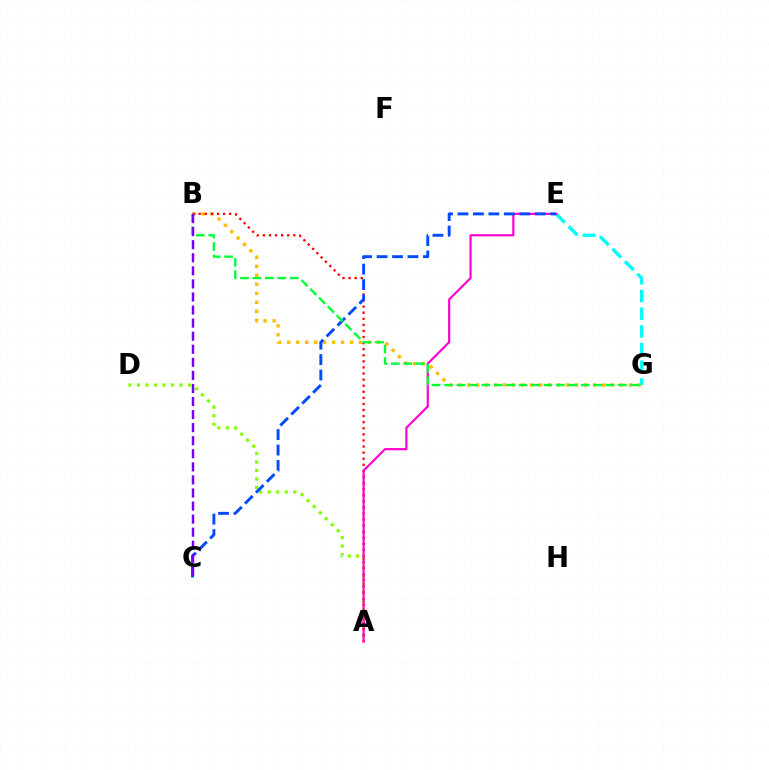{('B', 'G'): [{'color': '#ffbd00', 'line_style': 'dotted', 'thickness': 2.44}, {'color': '#00ff39', 'line_style': 'dashed', 'thickness': 1.69}], ('A', 'D'): [{'color': '#84ff00', 'line_style': 'dotted', 'thickness': 2.31}], ('A', 'B'): [{'color': '#ff0000', 'line_style': 'dotted', 'thickness': 1.65}], ('E', 'G'): [{'color': '#00fff6', 'line_style': 'dashed', 'thickness': 2.4}], ('A', 'E'): [{'color': '#ff00cf', 'line_style': 'solid', 'thickness': 1.57}], ('C', 'E'): [{'color': '#004bff', 'line_style': 'dashed', 'thickness': 2.1}], ('B', 'C'): [{'color': '#7200ff', 'line_style': 'dashed', 'thickness': 1.78}]}